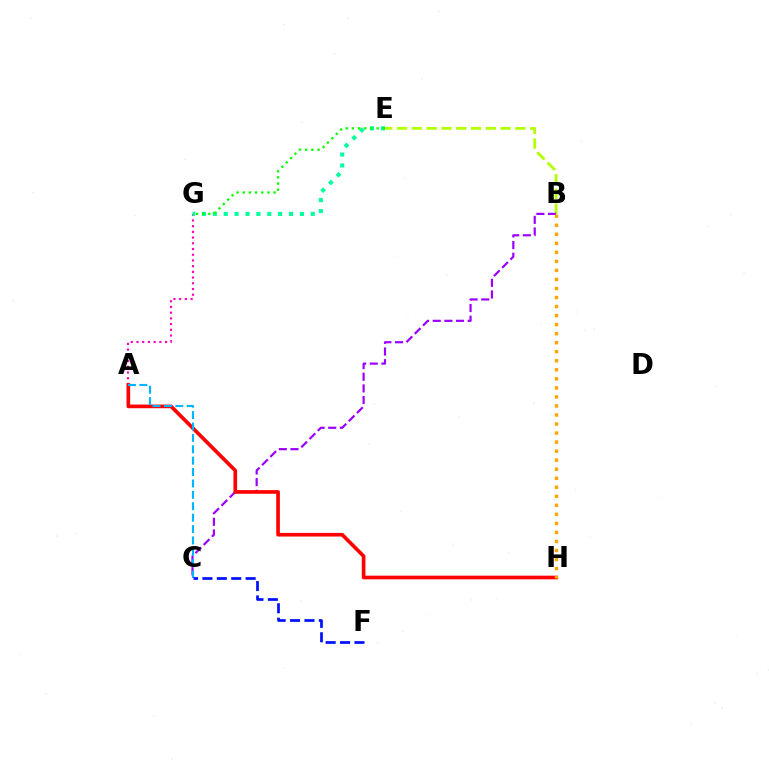{('B', 'E'): [{'color': '#b3ff00', 'line_style': 'dashed', 'thickness': 2.01}], ('A', 'G'): [{'color': '#ff00bd', 'line_style': 'dotted', 'thickness': 1.55}], ('E', 'G'): [{'color': '#00ff9d', 'line_style': 'dotted', 'thickness': 2.96}, {'color': '#08ff00', 'line_style': 'dotted', 'thickness': 1.68}], ('B', 'C'): [{'color': '#9b00ff', 'line_style': 'dashed', 'thickness': 1.58}], ('A', 'H'): [{'color': '#ff0000', 'line_style': 'solid', 'thickness': 2.63}], ('A', 'C'): [{'color': '#00b5ff', 'line_style': 'dashed', 'thickness': 1.55}], ('C', 'F'): [{'color': '#0010ff', 'line_style': 'dashed', 'thickness': 1.96}], ('B', 'H'): [{'color': '#ffa500', 'line_style': 'dotted', 'thickness': 2.45}]}